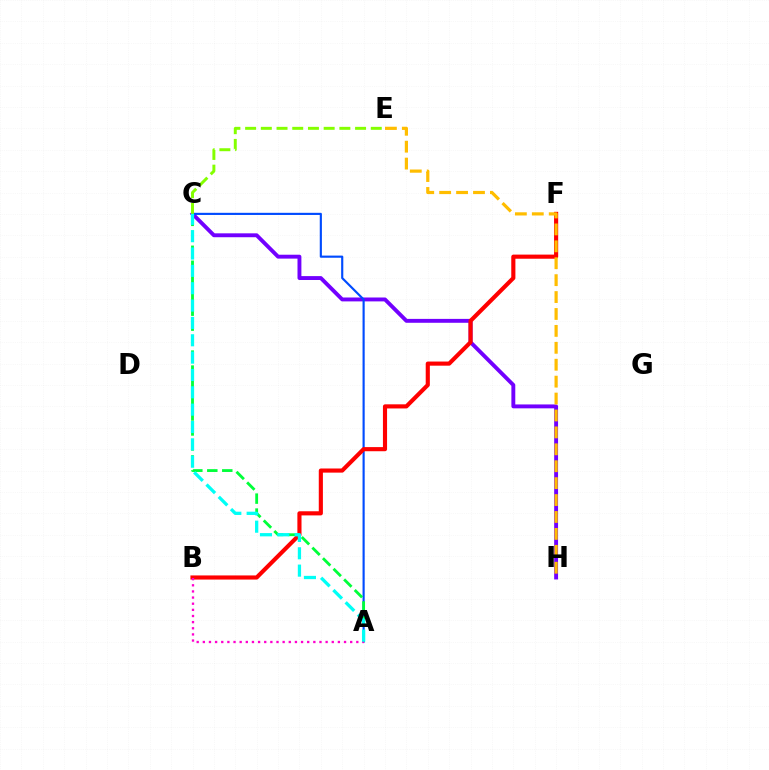{('C', 'H'): [{'color': '#7200ff', 'line_style': 'solid', 'thickness': 2.81}], ('A', 'C'): [{'color': '#004bff', 'line_style': 'solid', 'thickness': 1.55}, {'color': '#00ff39', 'line_style': 'dashed', 'thickness': 2.03}, {'color': '#00fff6', 'line_style': 'dashed', 'thickness': 2.36}], ('B', 'F'): [{'color': '#ff0000', 'line_style': 'solid', 'thickness': 2.97}], ('C', 'E'): [{'color': '#84ff00', 'line_style': 'dashed', 'thickness': 2.13}], ('E', 'H'): [{'color': '#ffbd00', 'line_style': 'dashed', 'thickness': 2.3}], ('A', 'B'): [{'color': '#ff00cf', 'line_style': 'dotted', 'thickness': 1.67}]}